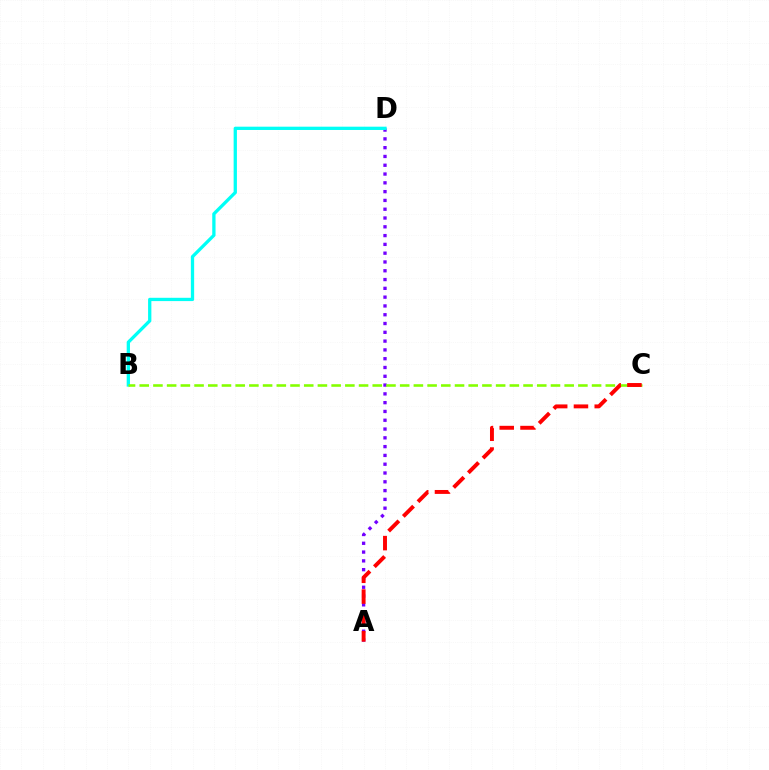{('A', 'D'): [{'color': '#7200ff', 'line_style': 'dotted', 'thickness': 2.39}], ('B', 'D'): [{'color': '#00fff6', 'line_style': 'solid', 'thickness': 2.37}], ('B', 'C'): [{'color': '#84ff00', 'line_style': 'dashed', 'thickness': 1.86}], ('A', 'C'): [{'color': '#ff0000', 'line_style': 'dashed', 'thickness': 2.82}]}